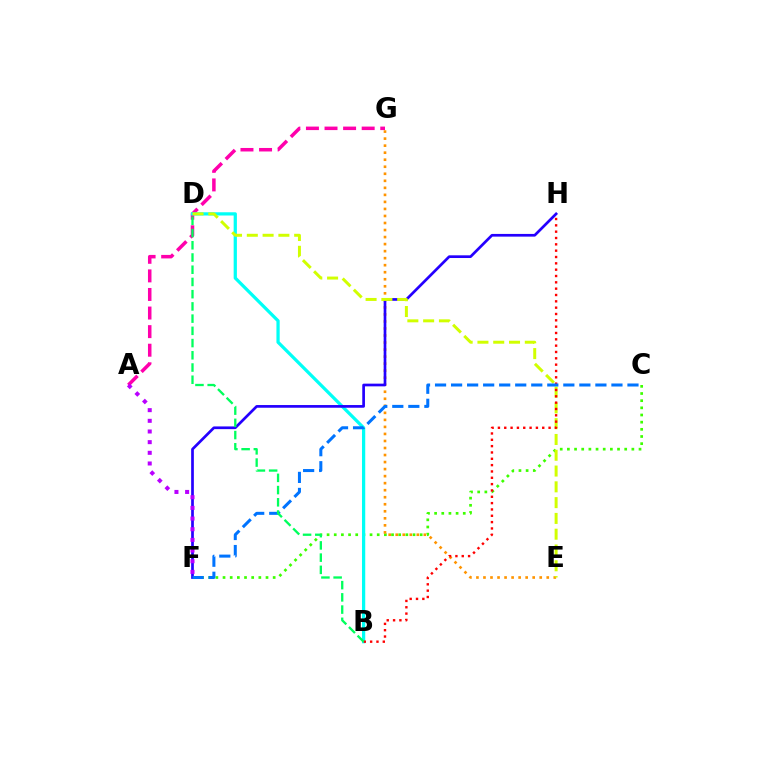{('A', 'G'): [{'color': '#ff00ac', 'line_style': 'dashed', 'thickness': 2.52}], ('C', 'F'): [{'color': '#3dff00', 'line_style': 'dotted', 'thickness': 1.95}, {'color': '#0074ff', 'line_style': 'dashed', 'thickness': 2.18}], ('E', 'G'): [{'color': '#ff9400', 'line_style': 'dotted', 'thickness': 1.91}], ('B', 'D'): [{'color': '#00fff6', 'line_style': 'solid', 'thickness': 2.34}, {'color': '#00ff5c', 'line_style': 'dashed', 'thickness': 1.66}], ('F', 'H'): [{'color': '#2500ff', 'line_style': 'solid', 'thickness': 1.95}], ('A', 'F'): [{'color': '#b900ff', 'line_style': 'dotted', 'thickness': 2.9}], ('D', 'E'): [{'color': '#d1ff00', 'line_style': 'dashed', 'thickness': 2.14}], ('B', 'H'): [{'color': '#ff0000', 'line_style': 'dotted', 'thickness': 1.72}]}